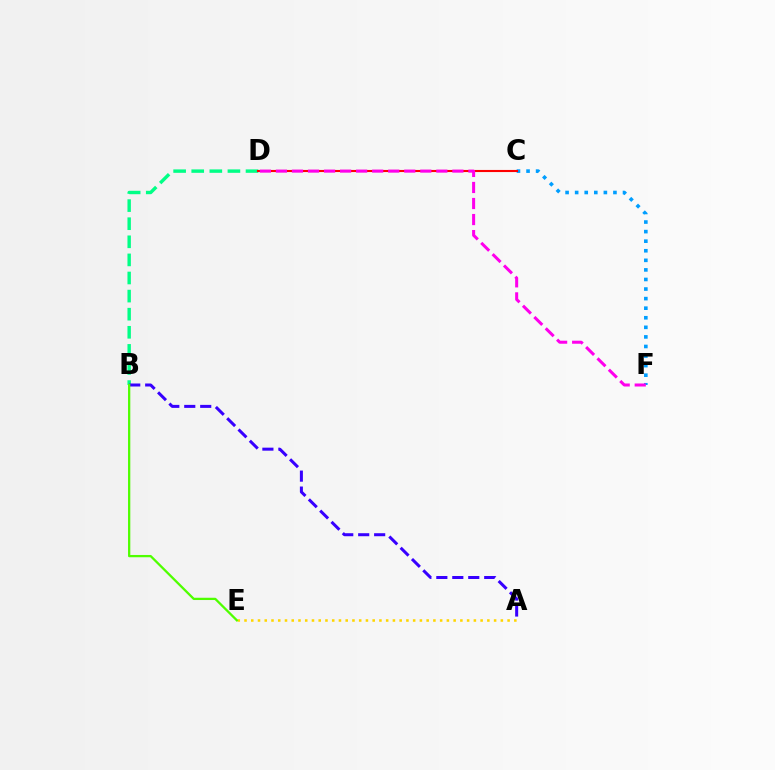{('C', 'F'): [{'color': '#009eff', 'line_style': 'dotted', 'thickness': 2.6}], ('B', 'D'): [{'color': '#00ff86', 'line_style': 'dashed', 'thickness': 2.46}], ('C', 'D'): [{'color': '#ff0000', 'line_style': 'solid', 'thickness': 1.52}], ('A', 'E'): [{'color': '#ffd500', 'line_style': 'dotted', 'thickness': 1.83}], ('A', 'B'): [{'color': '#3700ff', 'line_style': 'dashed', 'thickness': 2.17}], ('B', 'E'): [{'color': '#4fff00', 'line_style': 'solid', 'thickness': 1.64}], ('D', 'F'): [{'color': '#ff00ed', 'line_style': 'dashed', 'thickness': 2.18}]}